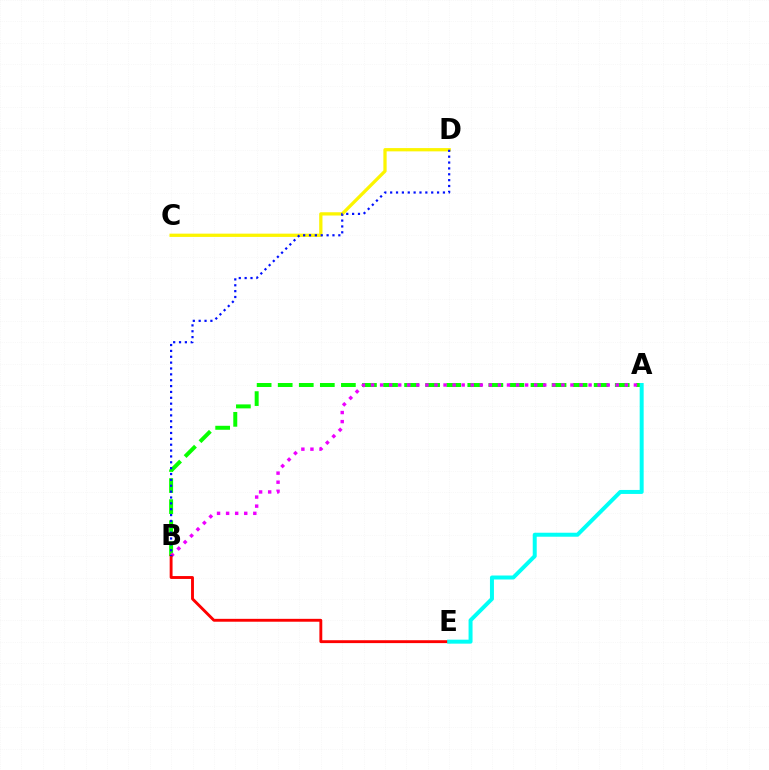{('A', 'B'): [{'color': '#08ff00', 'line_style': 'dashed', 'thickness': 2.86}, {'color': '#ee00ff', 'line_style': 'dotted', 'thickness': 2.46}], ('B', 'E'): [{'color': '#ff0000', 'line_style': 'solid', 'thickness': 2.07}], ('A', 'E'): [{'color': '#00fff6', 'line_style': 'solid', 'thickness': 2.87}], ('C', 'D'): [{'color': '#fcf500', 'line_style': 'solid', 'thickness': 2.35}], ('B', 'D'): [{'color': '#0010ff', 'line_style': 'dotted', 'thickness': 1.59}]}